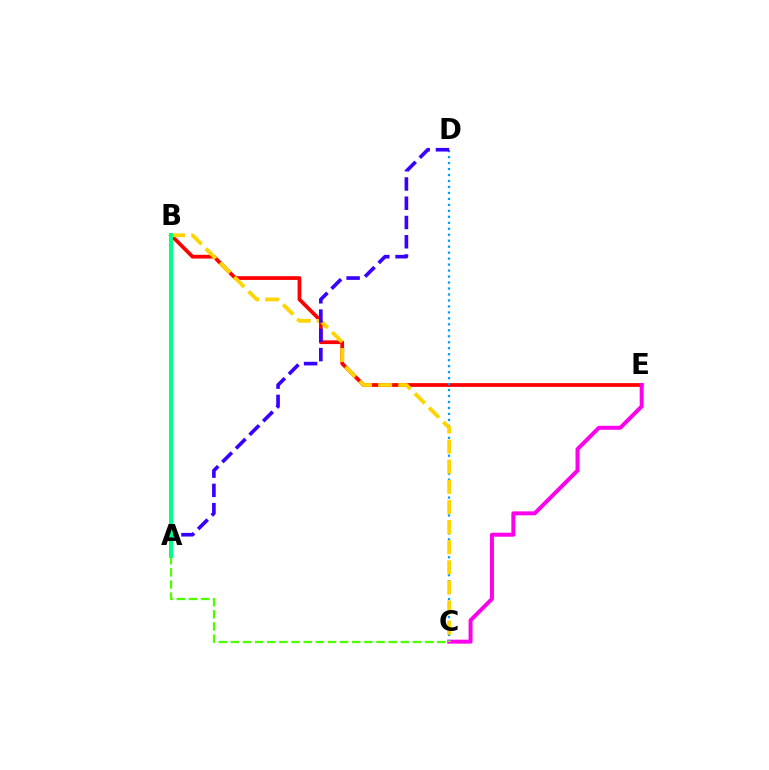{('B', 'E'): [{'color': '#ff0000', 'line_style': 'solid', 'thickness': 2.69}], ('A', 'C'): [{'color': '#4fff00', 'line_style': 'dashed', 'thickness': 1.65}], ('C', 'E'): [{'color': '#ff00ed', 'line_style': 'solid', 'thickness': 2.86}], ('C', 'D'): [{'color': '#009eff', 'line_style': 'dotted', 'thickness': 1.62}], ('B', 'C'): [{'color': '#ffd500', 'line_style': 'dashed', 'thickness': 2.73}], ('A', 'D'): [{'color': '#3700ff', 'line_style': 'dashed', 'thickness': 2.62}], ('A', 'B'): [{'color': '#00ff86', 'line_style': 'solid', 'thickness': 2.84}]}